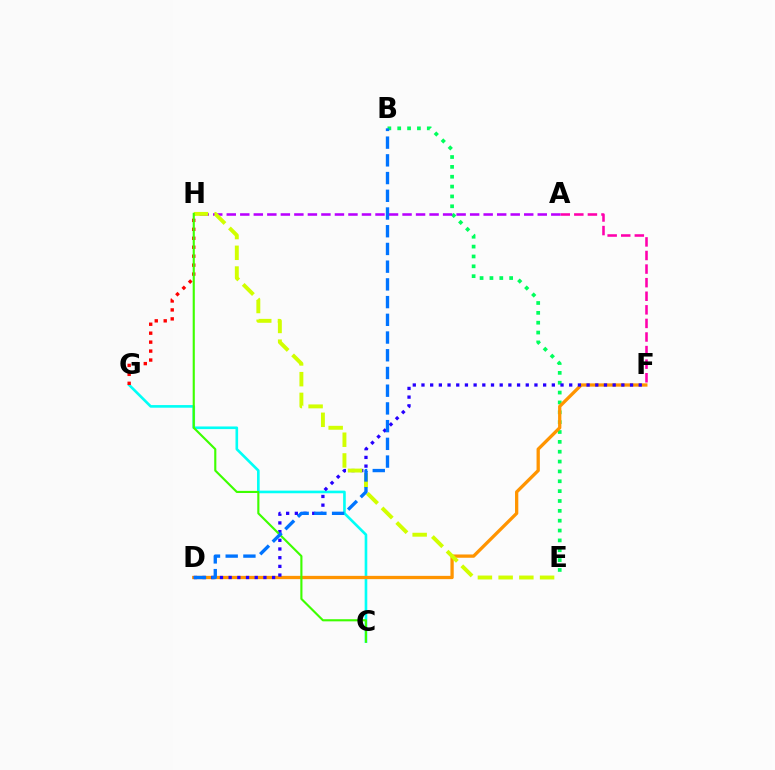{('C', 'G'): [{'color': '#00fff6', 'line_style': 'solid', 'thickness': 1.9}], ('B', 'E'): [{'color': '#00ff5c', 'line_style': 'dotted', 'thickness': 2.68}], ('D', 'F'): [{'color': '#ff9400', 'line_style': 'solid', 'thickness': 2.37}, {'color': '#2500ff', 'line_style': 'dotted', 'thickness': 2.36}], ('G', 'H'): [{'color': '#ff0000', 'line_style': 'dotted', 'thickness': 2.43}], ('A', 'F'): [{'color': '#ff00ac', 'line_style': 'dashed', 'thickness': 1.85}], ('A', 'H'): [{'color': '#b900ff', 'line_style': 'dashed', 'thickness': 1.84}], ('E', 'H'): [{'color': '#d1ff00', 'line_style': 'dashed', 'thickness': 2.82}], ('C', 'H'): [{'color': '#3dff00', 'line_style': 'solid', 'thickness': 1.53}], ('B', 'D'): [{'color': '#0074ff', 'line_style': 'dashed', 'thickness': 2.41}]}